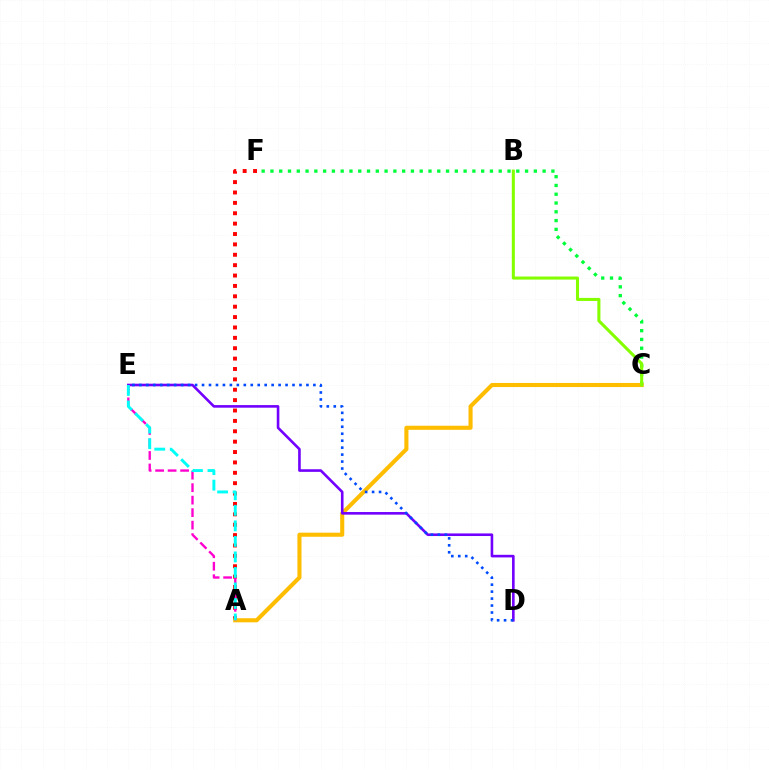{('C', 'F'): [{'color': '#00ff39', 'line_style': 'dotted', 'thickness': 2.39}], ('A', 'F'): [{'color': '#ff0000', 'line_style': 'dotted', 'thickness': 2.82}], ('A', 'C'): [{'color': '#ffbd00', 'line_style': 'solid', 'thickness': 2.94}], ('D', 'E'): [{'color': '#7200ff', 'line_style': 'solid', 'thickness': 1.88}, {'color': '#004bff', 'line_style': 'dotted', 'thickness': 1.89}], ('A', 'E'): [{'color': '#ff00cf', 'line_style': 'dashed', 'thickness': 1.7}, {'color': '#00fff6', 'line_style': 'dashed', 'thickness': 2.11}], ('B', 'C'): [{'color': '#84ff00', 'line_style': 'solid', 'thickness': 2.2}]}